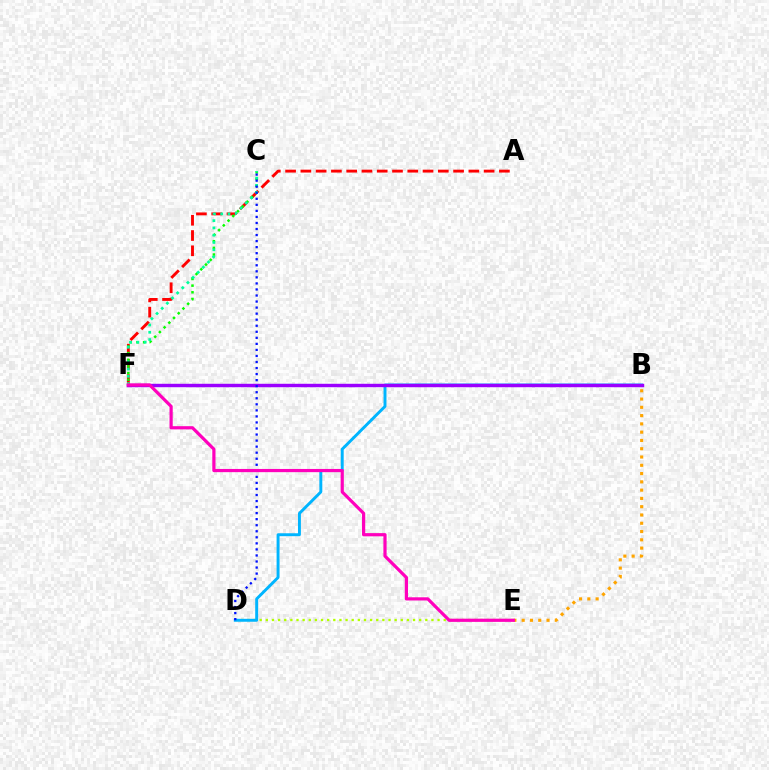{('B', 'E'): [{'color': '#ffa500', 'line_style': 'dotted', 'thickness': 2.25}], ('A', 'F'): [{'color': '#ff0000', 'line_style': 'dashed', 'thickness': 2.07}], ('D', 'E'): [{'color': '#b3ff00', 'line_style': 'dotted', 'thickness': 1.67}], ('B', 'D'): [{'color': '#00b5ff', 'line_style': 'solid', 'thickness': 2.11}], ('C', 'F'): [{'color': '#08ff00', 'line_style': 'dotted', 'thickness': 1.81}, {'color': '#00ff9d', 'line_style': 'dotted', 'thickness': 1.98}], ('B', 'F'): [{'color': '#9b00ff', 'line_style': 'solid', 'thickness': 2.47}], ('C', 'D'): [{'color': '#0010ff', 'line_style': 'dotted', 'thickness': 1.64}], ('E', 'F'): [{'color': '#ff00bd', 'line_style': 'solid', 'thickness': 2.3}]}